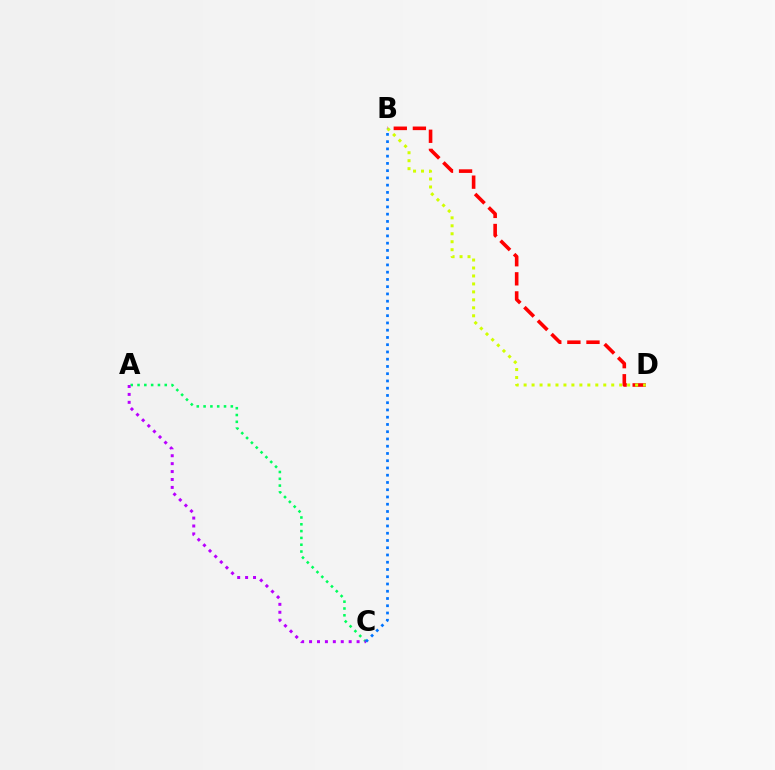{('B', 'D'): [{'color': '#ff0000', 'line_style': 'dashed', 'thickness': 2.59}, {'color': '#d1ff00', 'line_style': 'dotted', 'thickness': 2.16}], ('A', 'C'): [{'color': '#00ff5c', 'line_style': 'dotted', 'thickness': 1.85}, {'color': '#b900ff', 'line_style': 'dotted', 'thickness': 2.15}], ('B', 'C'): [{'color': '#0074ff', 'line_style': 'dotted', 'thickness': 1.97}]}